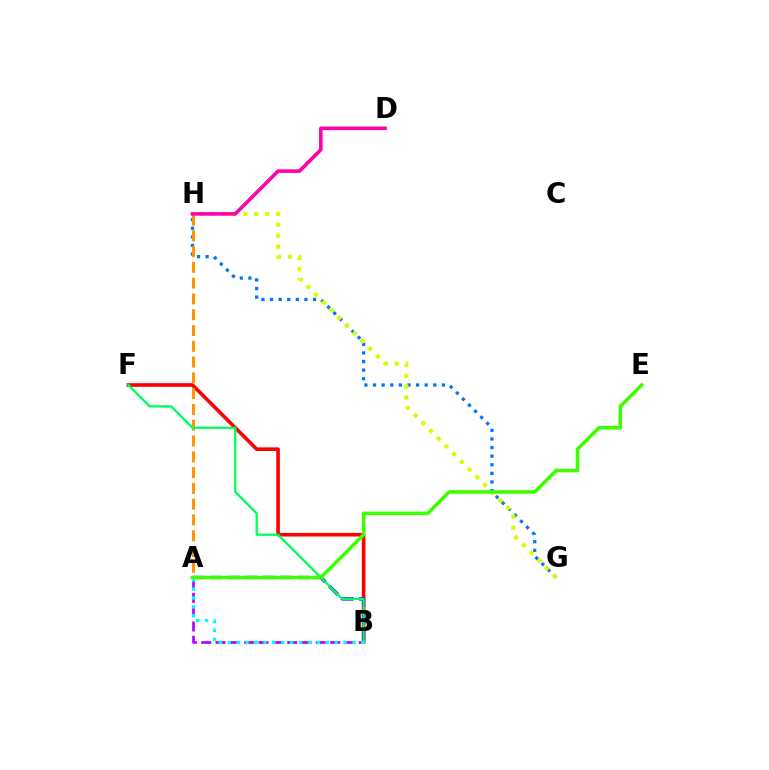{('G', 'H'): [{'color': '#0074ff', 'line_style': 'dotted', 'thickness': 2.34}, {'color': '#d1ff00', 'line_style': 'dotted', 'thickness': 2.96}], ('A', 'B'): [{'color': '#b900ff', 'line_style': 'dashed', 'thickness': 1.95}, {'color': '#2500ff', 'line_style': 'dashed', 'thickness': 2.39}, {'color': '#00fff6', 'line_style': 'dotted', 'thickness': 2.42}], ('B', 'F'): [{'color': '#ff0000', 'line_style': 'solid', 'thickness': 2.61}, {'color': '#00ff5c', 'line_style': 'solid', 'thickness': 1.66}], ('A', 'H'): [{'color': '#ff9400', 'line_style': 'dashed', 'thickness': 2.14}], ('D', 'H'): [{'color': '#ff00ac', 'line_style': 'solid', 'thickness': 2.59}], ('A', 'E'): [{'color': '#3dff00', 'line_style': 'solid', 'thickness': 2.55}]}